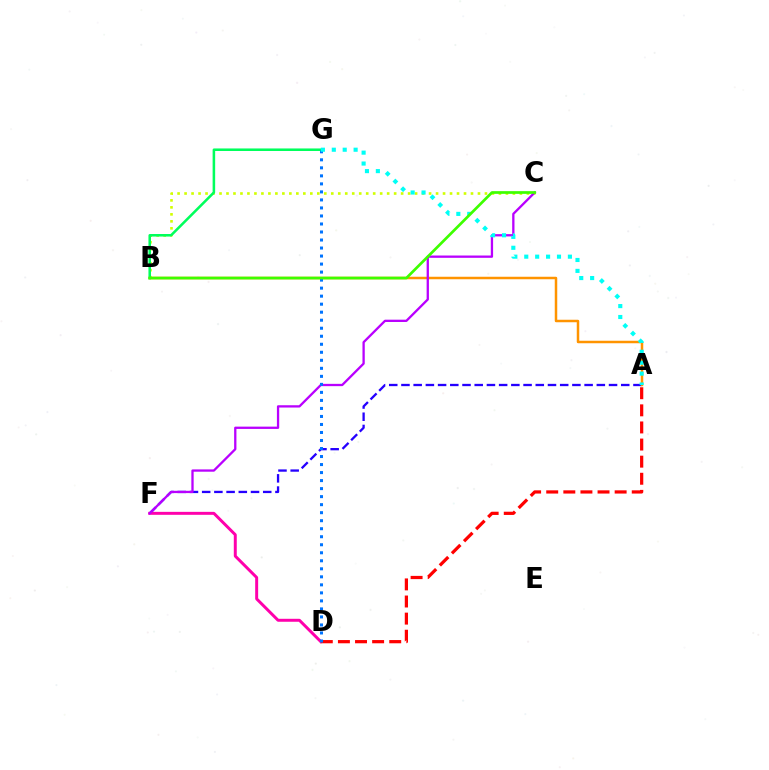{('A', 'F'): [{'color': '#2500ff', 'line_style': 'dashed', 'thickness': 1.66}], ('D', 'F'): [{'color': '#ff00ac', 'line_style': 'solid', 'thickness': 2.13}], ('A', 'B'): [{'color': '#ff9400', 'line_style': 'solid', 'thickness': 1.8}], ('A', 'D'): [{'color': '#ff0000', 'line_style': 'dashed', 'thickness': 2.32}], ('B', 'C'): [{'color': '#d1ff00', 'line_style': 'dotted', 'thickness': 1.9}, {'color': '#3dff00', 'line_style': 'solid', 'thickness': 1.94}], ('B', 'G'): [{'color': '#00ff5c', 'line_style': 'solid', 'thickness': 1.83}], ('C', 'F'): [{'color': '#b900ff', 'line_style': 'solid', 'thickness': 1.65}], ('D', 'G'): [{'color': '#0074ff', 'line_style': 'dotted', 'thickness': 2.18}], ('A', 'G'): [{'color': '#00fff6', 'line_style': 'dotted', 'thickness': 2.96}]}